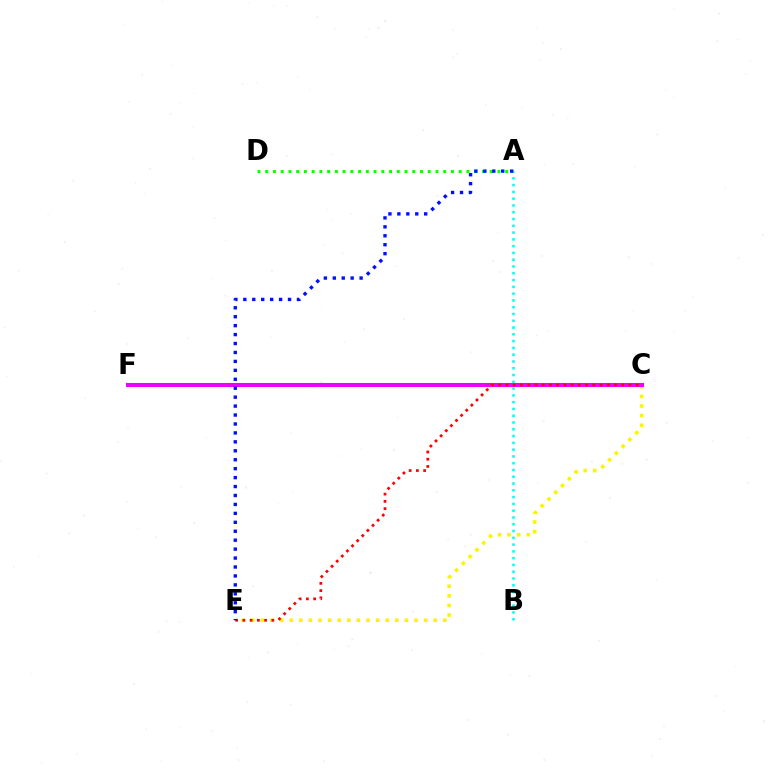{('C', 'E'): [{'color': '#fcf500', 'line_style': 'dotted', 'thickness': 2.61}, {'color': '#ff0000', 'line_style': 'dotted', 'thickness': 1.97}], ('A', 'D'): [{'color': '#08ff00', 'line_style': 'dotted', 'thickness': 2.1}], ('C', 'F'): [{'color': '#ee00ff', 'line_style': 'solid', 'thickness': 2.92}], ('A', 'B'): [{'color': '#00fff6', 'line_style': 'dotted', 'thickness': 1.84}], ('A', 'E'): [{'color': '#0010ff', 'line_style': 'dotted', 'thickness': 2.43}]}